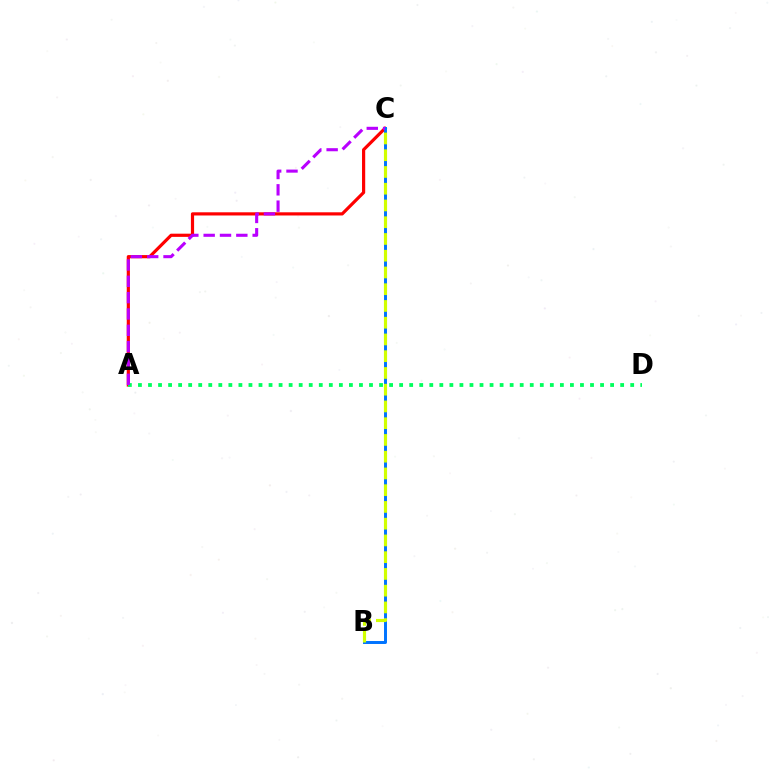{('A', 'C'): [{'color': '#ff0000', 'line_style': 'solid', 'thickness': 2.29}, {'color': '#b900ff', 'line_style': 'dashed', 'thickness': 2.22}], ('A', 'D'): [{'color': '#00ff5c', 'line_style': 'dotted', 'thickness': 2.73}], ('B', 'C'): [{'color': '#0074ff', 'line_style': 'solid', 'thickness': 2.13}, {'color': '#d1ff00', 'line_style': 'dashed', 'thickness': 2.28}]}